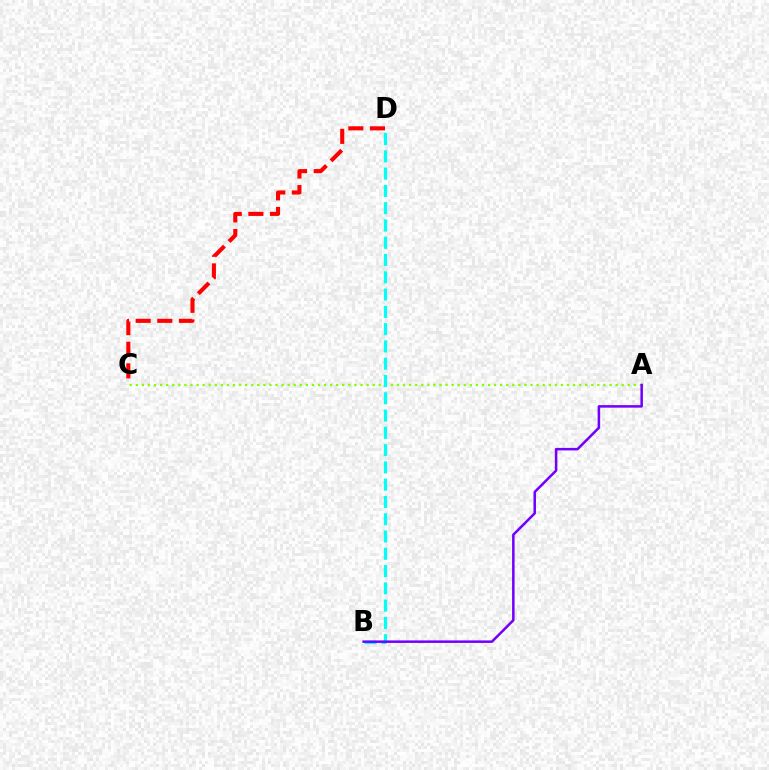{('A', 'C'): [{'color': '#84ff00', 'line_style': 'dotted', 'thickness': 1.65}], ('B', 'D'): [{'color': '#00fff6', 'line_style': 'dashed', 'thickness': 2.35}], ('A', 'B'): [{'color': '#7200ff', 'line_style': 'solid', 'thickness': 1.81}], ('C', 'D'): [{'color': '#ff0000', 'line_style': 'dashed', 'thickness': 2.94}]}